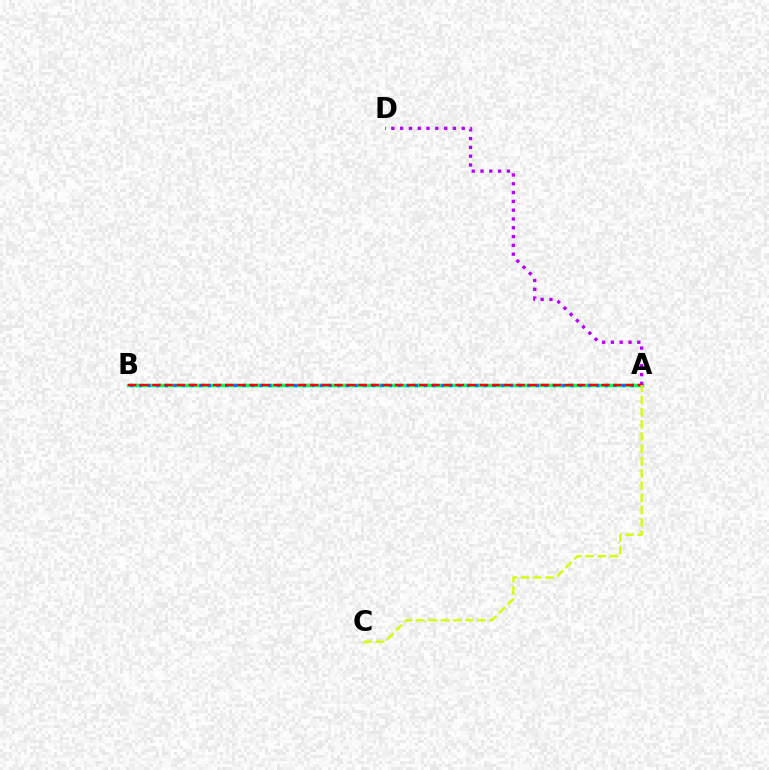{('A', 'B'): [{'color': '#00ff5c', 'line_style': 'solid', 'thickness': 2.51}, {'color': '#0074ff', 'line_style': 'dotted', 'thickness': 2.34}, {'color': '#ff0000', 'line_style': 'dashed', 'thickness': 1.65}], ('A', 'D'): [{'color': '#b900ff', 'line_style': 'dotted', 'thickness': 2.39}], ('A', 'C'): [{'color': '#d1ff00', 'line_style': 'dashed', 'thickness': 1.67}]}